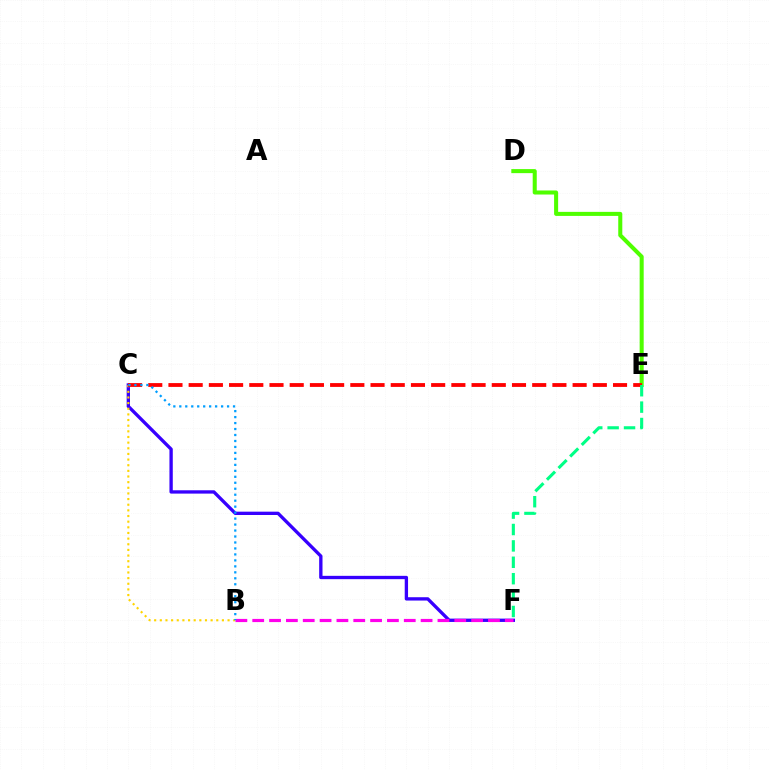{('C', 'F'): [{'color': '#3700ff', 'line_style': 'solid', 'thickness': 2.4}], ('B', 'C'): [{'color': '#ffd500', 'line_style': 'dotted', 'thickness': 1.53}, {'color': '#009eff', 'line_style': 'dotted', 'thickness': 1.62}], ('B', 'F'): [{'color': '#ff00ed', 'line_style': 'dashed', 'thickness': 2.29}], ('D', 'E'): [{'color': '#4fff00', 'line_style': 'solid', 'thickness': 2.91}], ('C', 'E'): [{'color': '#ff0000', 'line_style': 'dashed', 'thickness': 2.75}], ('E', 'F'): [{'color': '#00ff86', 'line_style': 'dashed', 'thickness': 2.23}]}